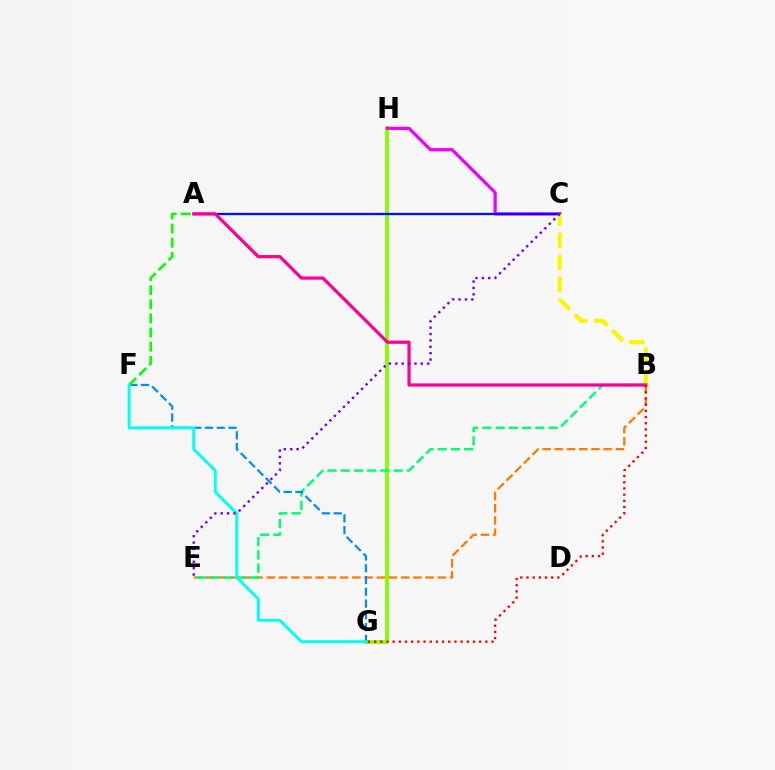{('G', 'H'): [{'color': '#84ff00', 'line_style': 'solid', 'thickness': 2.78}], ('B', 'E'): [{'color': '#ff7c00', 'line_style': 'dashed', 'thickness': 1.66}, {'color': '#00ff74', 'line_style': 'dashed', 'thickness': 1.8}], ('C', 'H'): [{'color': '#ee00ff', 'line_style': 'solid', 'thickness': 2.33}], ('A', 'C'): [{'color': '#0010ff', 'line_style': 'solid', 'thickness': 1.65}], ('B', 'C'): [{'color': '#fcf500', 'line_style': 'dashed', 'thickness': 2.99}], ('F', 'G'): [{'color': '#008cff', 'line_style': 'dashed', 'thickness': 1.6}, {'color': '#00fff6', 'line_style': 'solid', 'thickness': 2.12}], ('A', 'F'): [{'color': '#08ff00', 'line_style': 'dashed', 'thickness': 1.92}], ('A', 'B'): [{'color': '#ff0094', 'line_style': 'solid', 'thickness': 2.33}], ('B', 'G'): [{'color': '#ff0000', 'line_style': 'dotted', 'thickness': 1.68}], ('C', 'E'): [{'color': '#7200ff', 'line_style': 'dotted', 'thickness': 1.73}]}